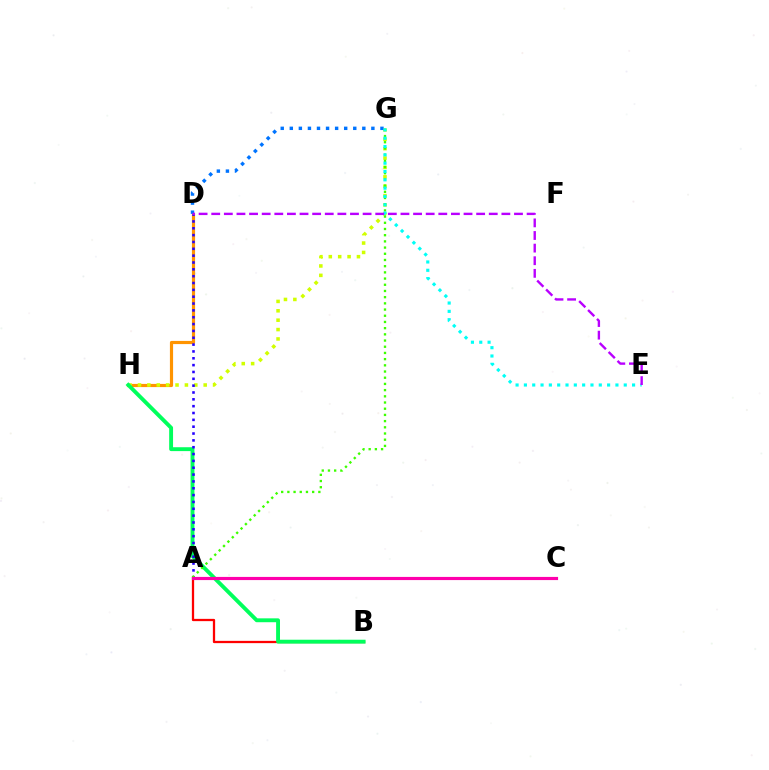{('D', 'H'): [{'color': '#ff9400', 'line_style': 'solid', 'thickness': 2.28}], ('A', 'B'): [{'color': '#ff0000', 'line_style': 'solid', 'thickness': 1.64}], ('G', 'H'): [{'color': '#d1ff00', 'line_style': 'dotted', 'thickness': 2.55}], ('B', 'H'): [{'color': '#00ff5c', 'line_style': 'solid', 'thickness': 2.79}], ('D', 'G'): [{'color': '#0074ff', 'line_style': 'dotted', 'thickness': 2.46}], ('A', 'D'): [{'color': '#2500ff', 'line_style': 'dotted', 'thickness': 1.86}], ('A', 'G'): [{'color': '#3dff00', 'line_style': 'dotted', 'thickness': 1.68}], ('E', 'G'): [{'color': '#00fff6', 'line_style': 'dotted', 'thickness': 2.26}], ('A', 'C'): [{'color': '#ff00ac', 'line_style': 'solid', 'thickness': 2.27}], ('D', 'E'): [{'color': '#b900ff', 'line_style': 'dashed', 'thickness': 1.71}]}